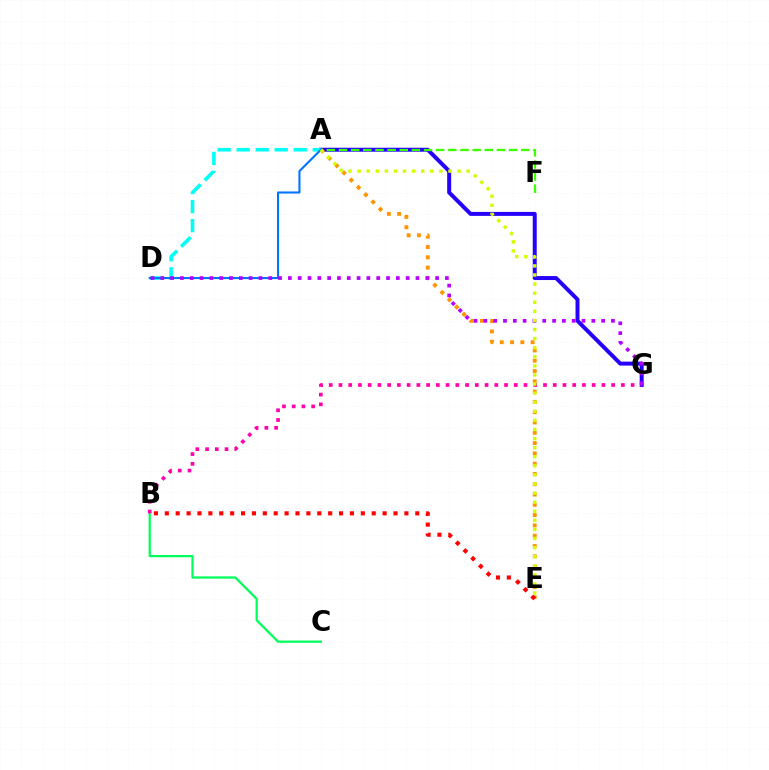{('A', 'G'): [{'color': '#2500ff', 'line_style': 'solid', 'thickness': 2.86}], ('A', 'F'): [{'color': '#3dff00', 'line_style': 'dashed', 'thickness': 1.65}], ('B', 'C'): [{'color': '#00ff5c', 'line_style': 'solid', 'thickness': 1.63}], ('A', 'D'): [{'color': '#00fff6', 'line_style': 'dashed', 'thickness': 2.58}, {'color': '#0074ff', 'line_style': 'solid', 'thickness': 1.5}], ('A', 'E'): [{'color': '#ff9400', 'line_style': 'dotted', 'thickness': 2.8}, {'color': '#d1ff00', 'line_style': 'dotted', 'thickness': 2.47}], ('B', 'G'): [{'color': '#ff00ac', 'line_style': 'dotted', 'thickness': 2.65}], ('D', 'G'): [{'color': '#b900ff', 'line_style': 'dotted', 'thickness': 2.67}], ('B', 'E'): [{'color': '#ff0000', 'line_style': 'dotted', 'thickness': 2.96}]}